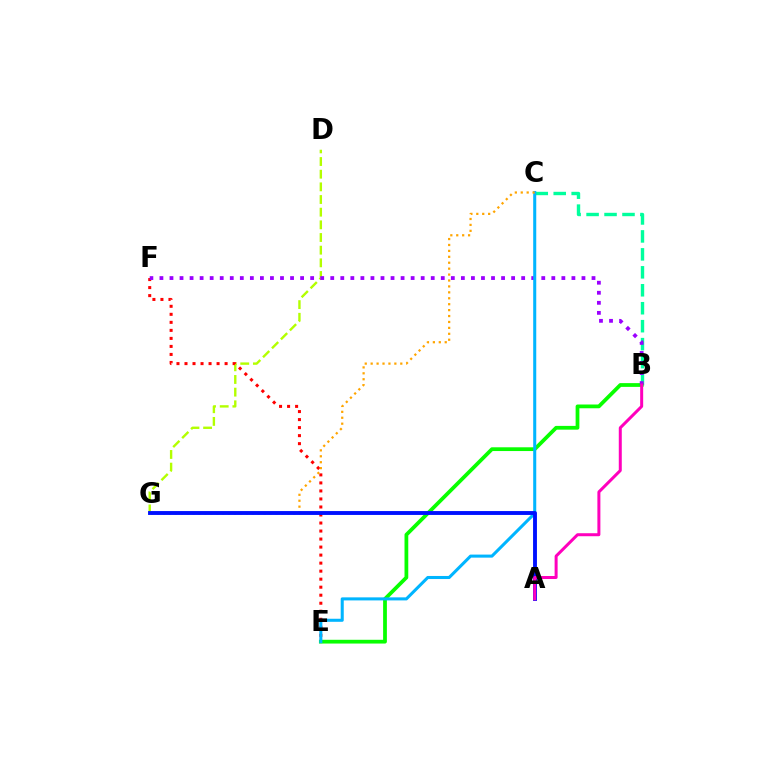{('B', 'C'): [{'color': '#00ff9d', 'line_style': 'dashed', 'thickness': 2.44}], ('B', 'E'): [{'color': '#08ff00', 'line_style': 'solid', 'thickness': 2.71}], ('D', 'G'): [{'color': '#b3ff00', 'line_style': 'dashed', 'thickness': 1.72}], ('E', 'F'): [{'color': '#ff0000', 'line_style': 'dotted', 'thickness': 2.18}], ('B', 'F'): [{'color': '#9b00ff', 'line_style': 'dotted', 'thickness': 2.73}], ('C', 'E'): [{'color': '#00b5ff', 'line_style': 'solid', 'thickness': 2.2}], ('C', 'G'): [{'color': '#ffa500', 'line_style': 'dotted', 'thickness': 1.61}], ('A', 'G'): [{'color': '#0010ff', 'line_style': 'solid', 'thickness': 2.79}], ('A', 'B'): [{'color': '#ff00bd', 'line_style': 'solid', 'thickness': 2.16}]}